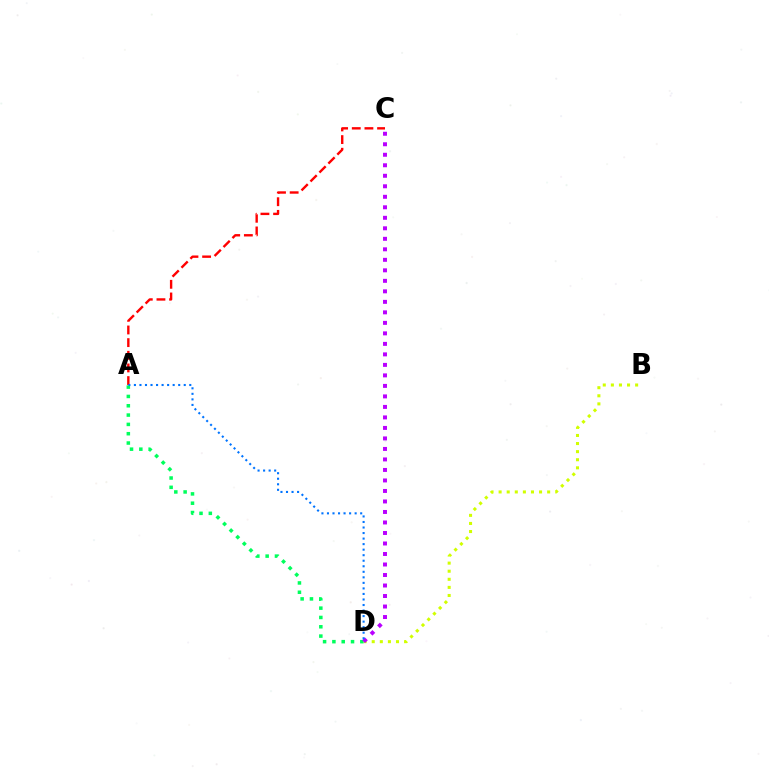{('B', 'D'): [{'color': '#d1ff00', 'line_style': 'dotted', 'thickness': 2.2}], ('A', 'D'): [{'color': '#00ff5c', 'line_style': 'dotted', 'thickness': 2.53}, {'color': '#0074ff', 'line_style': 'dotted', 'thickness': 1.5}], ('C', 'D'): [{'color': '#b900ff', 'line_style': 'dotted', 'thickness': 2.85}], ('A', 'C'): [{'color': '#ff0000', 'line_style': 'dashed', 'thickness': 1.72}]}